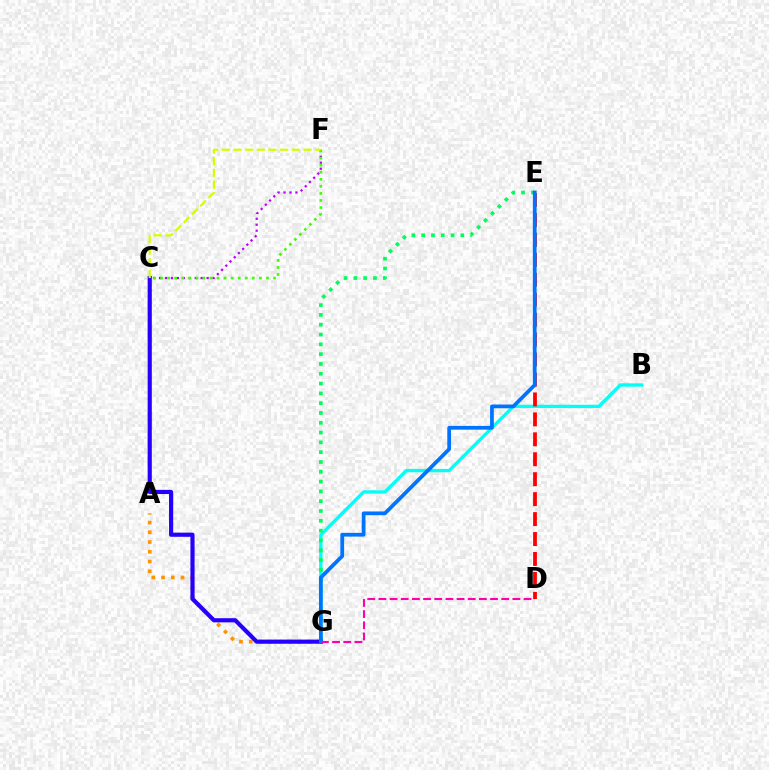{('A', 'G'): [{'color': '#ff9400', 'line_style': 'dotted', 'thickness': 2.65}], ('B', 'G'): [{'color': '#00fff6', 'line_style': 'solid', 'thickness': 2.38}], ('E', 'G'): [{'color': '#00ff5c', 'line_style': 'dotted', 'thickness': 2.66}, {'color': '#0074ff', 'line_style': 'solid', 'thickness': 2.7}], ('D', 'E'): [{'color': '#ff0000', 'line_style': 'dashed', 'thickness': 2.71}], ('C', 'G'): [{'color': '#2500ff', 'line_style': 'solid', 'thickness': 2.99}], ('D', 'G'): [{'color': '#ff00ac', 'line_style': 'dashed', 'thickness': 1.52}], ('C', 'F'): [{'color': '#b900ff', 'line_style': 'dotted', 'thickness': 1.62}, {'color': '#3dff00', 'line_style': 'dotted', 'thickness': 1.92}, {'color': '#d1ff00', 'line_style': 'dashed', 'thickness': 1.59}]}